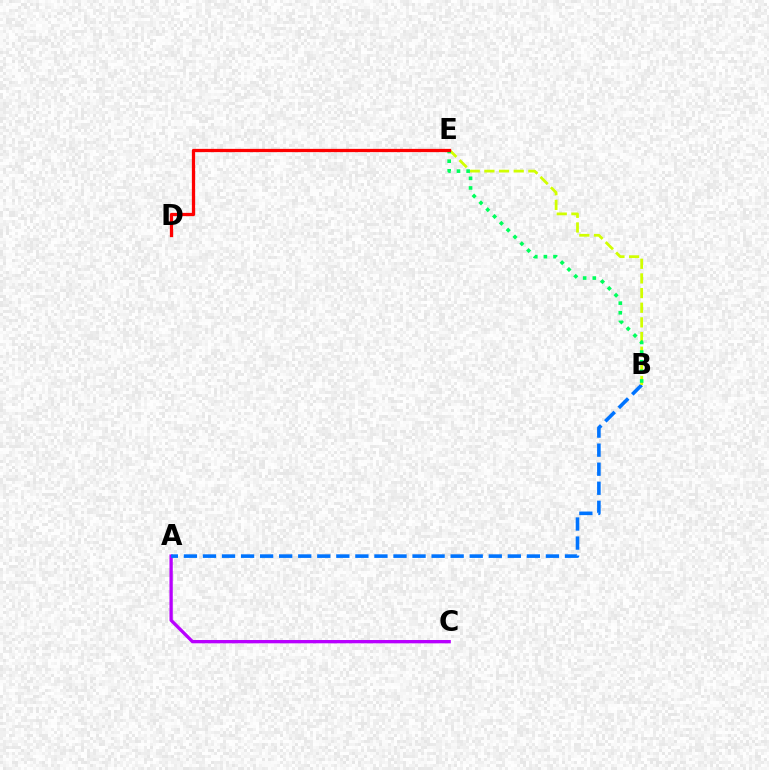{('A', 'C'): [{'color': '#b900ff', 'line_style': 'solid', 'thickness': 2.38}], ('A', 'B'): [{'color': '#0074ff', 'line_style': 'dashed', 'thickness': 2.59}], ('B', 'E'): [{'color': '#d1ff00', 'line_style': 'dashed', 'thickness': 1.99}, {'color': '#00ff5c', 'line_style': 'dotted', 'thickness': 2.62}], ('D', 'E'): [{'color': '#ff0000', 'line_style': 'solid', 'thickness': 2.35}]}